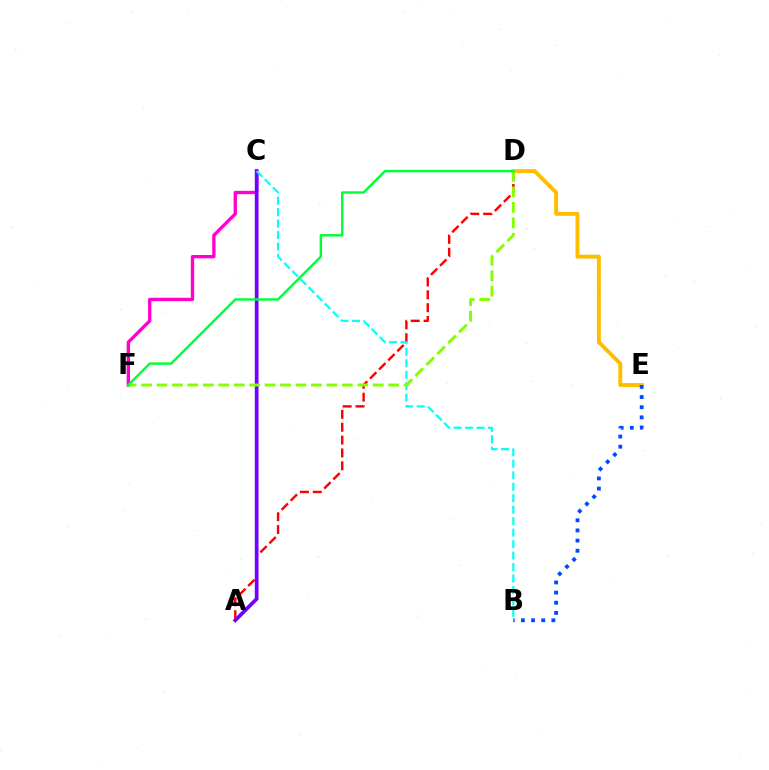{('A', 'D'): [{'color': '#ff0000', 'line_style': 'dashed', 'thickness': 1.75}], ('C', 'F'): [{'color': '#ff00cf', 'line_style': 'solid', 'thickness': 2.4}], ('D', 'E'): [{'color': '#ffbd00', 'line_style': 'solid', 'thickness': 2.82}], ('A', 'C'): [{'color': '#7200ff', 'line_style': 'solid', 'thickness': 2.67}], ('B', 'C'): [{'color': '#00fff6', 'line_style': 'dashed', 'thickness': 1.56}], ('D', 'F'): [{'color': '#84ff00', 'line_style': 'dashed', 'thickness': 2.1}, {'color': '#00ff39', 'line_style': 'solid', 'thickness': 1.75}], ('B', 'E'): [{'color': '#004bff', 'line_style': 'dotted', 'thickness': 2.76}]}